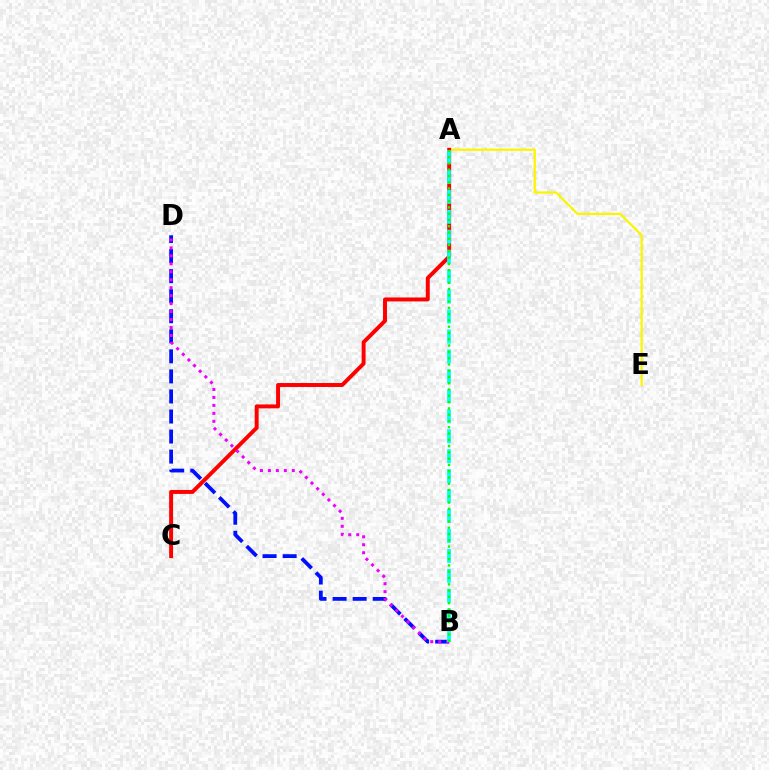{('B', 'D'): [{'color': '#0010ff', 'line_style': 'dashed', 'thickness': 2.72}, {'color': '#ee00ff', 'line_style': 'dotted', 'thickness': 2.16}], ('A', 'E'): [{'color': '#fcf500', 'line_style': 'solid', 'thickness': 1.63}], ('A', 'C'): [{'color': '#ff0000', 'line_style': 'solid', 'thickness': 2.84}], ('A', 'B'): [{'color': '#00fff6', 'line_style': 'dashed', 'thickness': 2.71}, {'color': '#08ff00', 'line_style': 'dotted', 'thickness': 1.71}]}